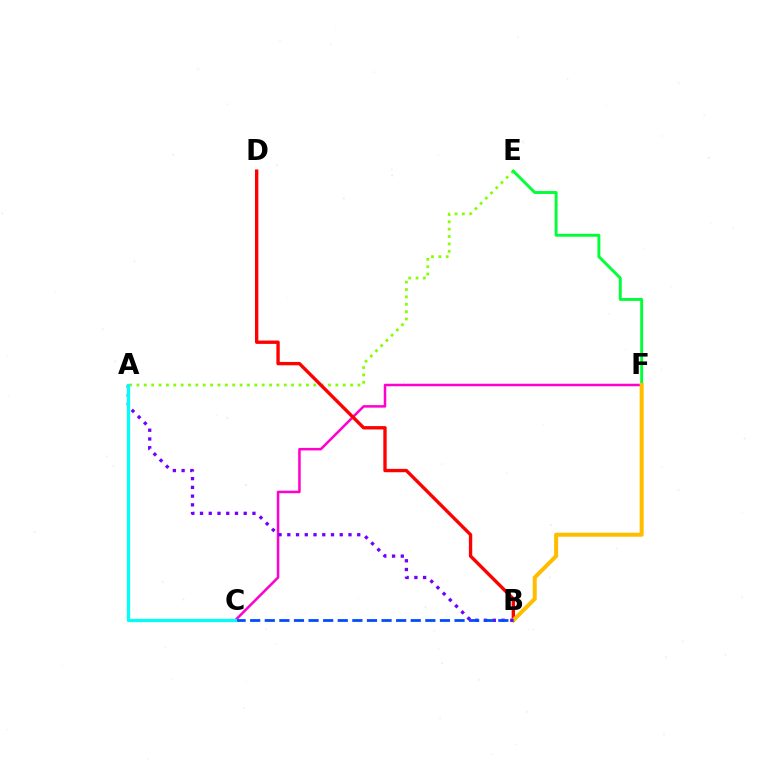{('C', 'F'): [{'color': '#ff00cf', 'line_style': 'solid', 'thickness': 1.82}], ('A', 'E'): [{'color': '#84ff00', 'line_style': 'dotted', 'thickness': 2.0}], ('B', 'D'): [{'color': '#ff0000', 'line_style': 'solid', 'thickness': 2.42}], ('E', 'F'): [{'color': '#00ff39', 'line_style': 'solid', 'thickness': 2.1}], ('B', 'F'): [{'color': '#ffbd00', 'line_style': 'solid', 'thickness': 2.9}], ('A', 'B'): [{'color': '#7200ff', 'line_style': 'dotted', 'thickness': 2.37}], ('B', 'C'): [{'color': '#004bff', 'line_style': 'dashed', 'thickness': 1.98}], ('A', 'C'): [{'color': '#00fff6', 'line_style': 'solid', 'thickness': 2.34}]}